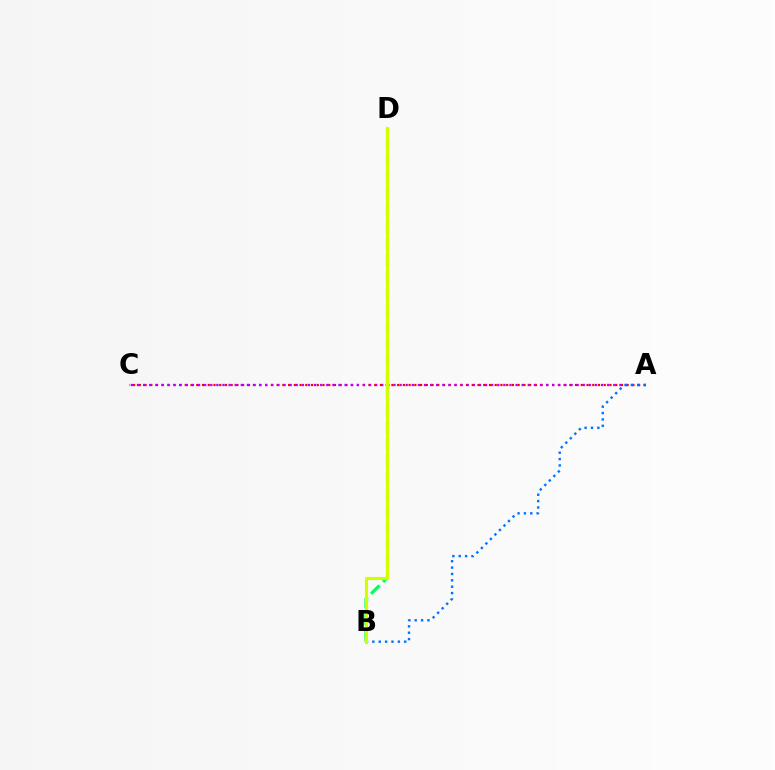{('A', 'C'): [{'color': '#ff0000', 'line_style': 'dotted', 'thickness': 1.56}, {'color': '#b900ff', 'line_style': 'dotted', 'thickness': 1.66}], ('B', 'D'): [{'color': '#00ff5c', 'line_style': 'dashed', 'thickness': 2.27}, {'color': '#d1ff00', 'line_style': 'solid', 'thickness': 2.27}], ('A', 'B'): [{'color': '#0074ff', 'line_style': 'dotted', 'thickness': 1.73}]}